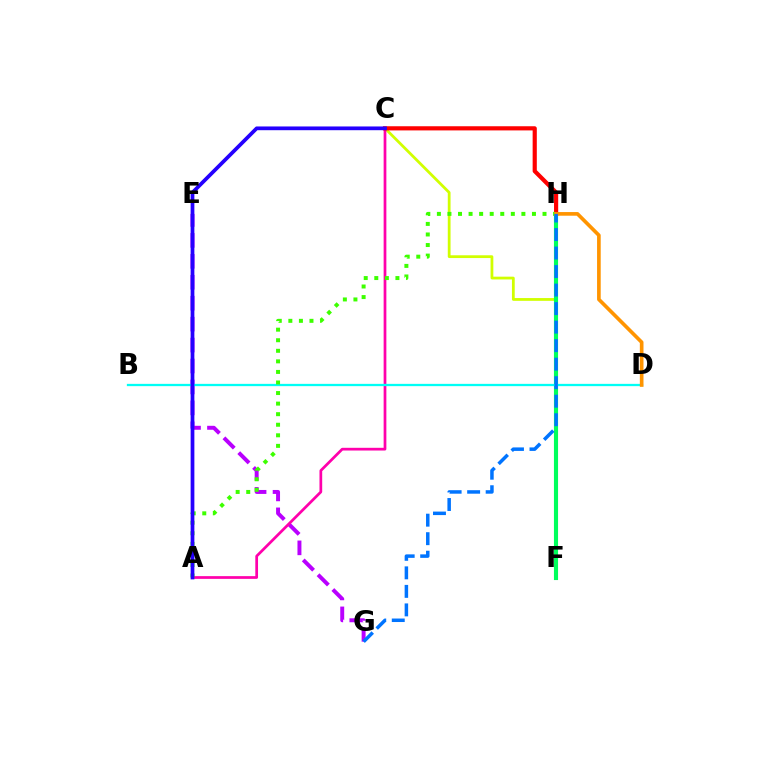{('C', 'F'): [{'color': '#d1ff00', 'line_style': 'solid', 'thickness': 2.0}], ('E', 'G'): [{'color': '#b900ff', 'line_style': 'dashed', 'thickness': 2.84}], ('F', 'H'): [{'color': '#00ff5c', 'line_style': 'solid', 'thickness': 2.96}], ('A', 'C'): [{'color': '#ff00ac', 'line_style': 'solid', 'thickness': 1.96}, {'color': '#2500ff', 'line_style': 'solid', 'thickness': 2.69}], ('C', 'H'): [{'color': '#ff0000', 'line_style': 'solid', 'thickness': 3.0}], ('B', 'D'): [{'color': '#00fff6', 'line_style': 'solid', 'thickness': 1.64}], ('A', 'H'): [{'color': '#3dff00', 'line_style': 'dotted', 'thickness': 2.87}], ('D', 'H'): [{'color': '#ff9400', 'line_style': 'solid', 'thickness': 2.63}], ('G', 'H'): [{'color': '#0074ff', 'line_style': 'dashed', 'thickness': 2.52}]}